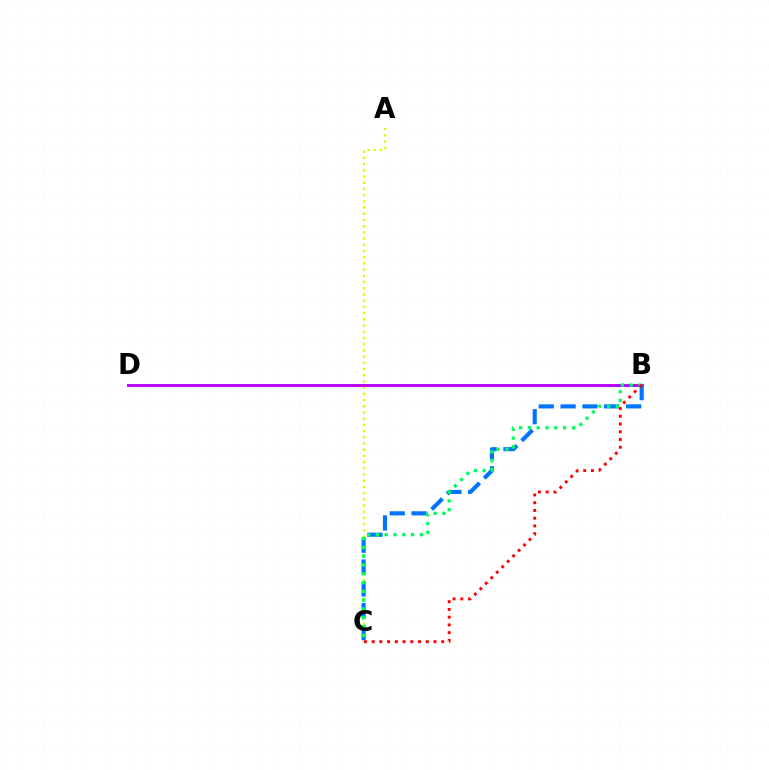{('A', 'C'): [{'color': '#d1ff00', 'line_style': 'dotted', 'thickness': 1.69}], ('B', 'D'): [{'color': '#b900ff', 'line_style': 'solid', 'thickness': 2.11}], ('B', 'C'): [{'color': '#0074ff', 'line_style': 'dashed', 'thickness': 2.97}, {'color': '#00ff5c', 'line_style': 'dotted', 'thickness': 2.39}, {'color': '#ff0000', 'line_style': 'dotted', 'thickness': 2.1}]}